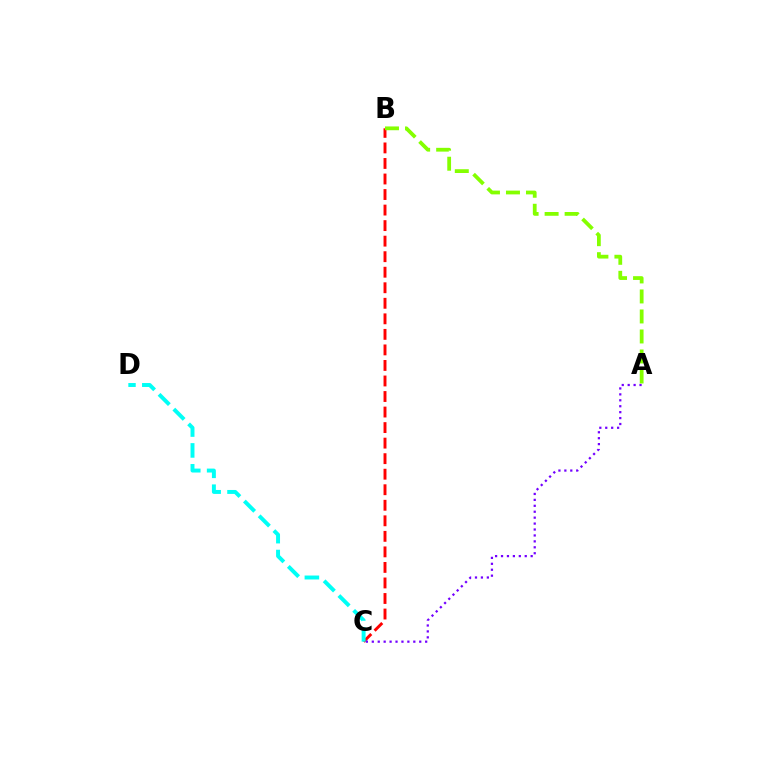{('B', 'C'): [{'color': '#ff0000', 'line_style': 'dashed', 'thickness': 2.11}], ('A', 'C'): [{'color': '#7200ff', 'line_style': 'dotted', 'thickness': 1.61}], ('A', 'B'): [{'color': '#84ff00', 'line_style': 'dashed', 'thickness': 2.72}], ('C', 'D'): [{'color': '#00fff6', 'line_style': 'dashed', 'thickness': 2.84}]}